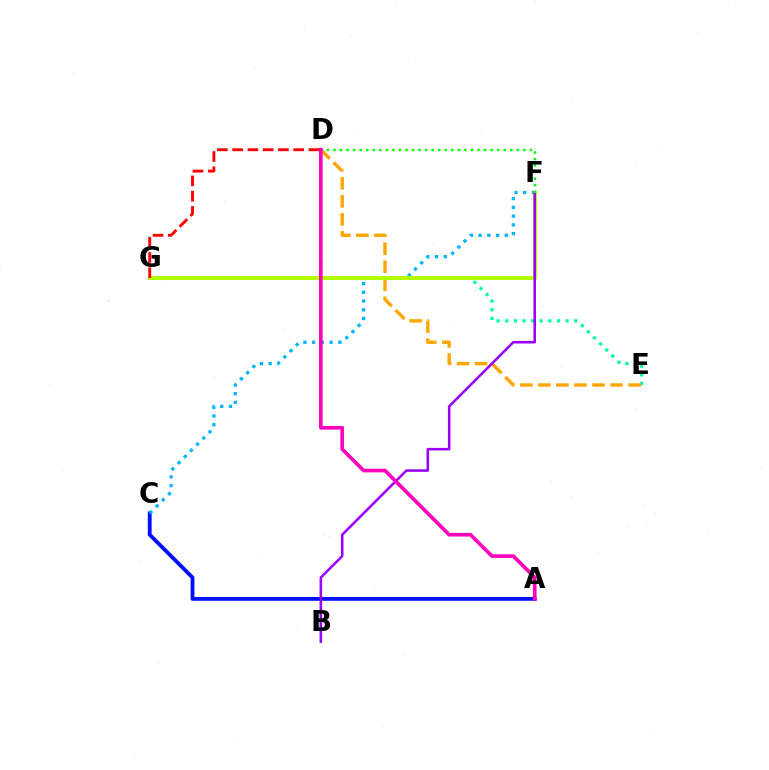{('E', 'G'): [{'color': '#00ff9d', 'line_style': 'dotted', 'thickness': 2.34}], ('D', 'E'): [{'color': '#ffa500', 'line_style': 'dashed', 'thickness': 2.45}], ('A', 'C'): [{'color': '#0010ff', 'line_style': 'solid', 'thickness': 2.75}], ('C', 'F'): [{'color': '#00b5ff', 'line_style': 'dotted', 'thickness': 2.37}], ('F', 'G'): [{'color': '#b3ff00', 'line_style': 'solid', 'thickness': 2.83}], ('B', 'F'): [{'color': '#9b00ff', 'line_style': 'solid', 'thickness': 1.84}], ('D', 'G'): [{'color': '#ff0000', 'line_style': 'dashed', 'thickness': 2.07}], ('D', 'F'): [{'color': '#08ff00', 'line_style': 'dotted', 'thickness': 1.78}], ('A', 'D'): [{'color': '#ff00bd', 'line_style': 'solid', 'thickness': 2.63}]}